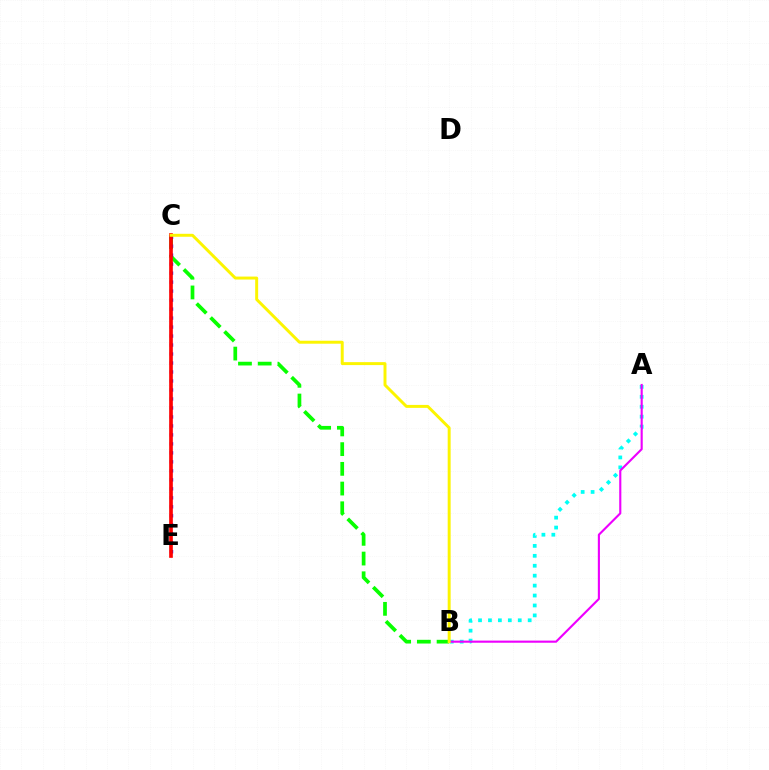{('A', 'B'): [{'color': '#00fff6', 'line_style': 'dotted', 'thickness': 2.7}, {'color': '#ee00ff', 'line_style': 'solid', 'thickness': 1.53}], ('B', 'C'): [{'color': '#08ff00', 'line_style': 'dashed', 'thickness': 2.68}, {'color': '#fcf500', 'line_style': 'solid', 'thickness': 2.13}], ('C', 'E'): [{'color': '#0010ff', 'line_style': 'dotted', 'thickness': 2.44}, {'color': '#ff0000', 'line_style': 'solid', 'thickness': 2.64}]}